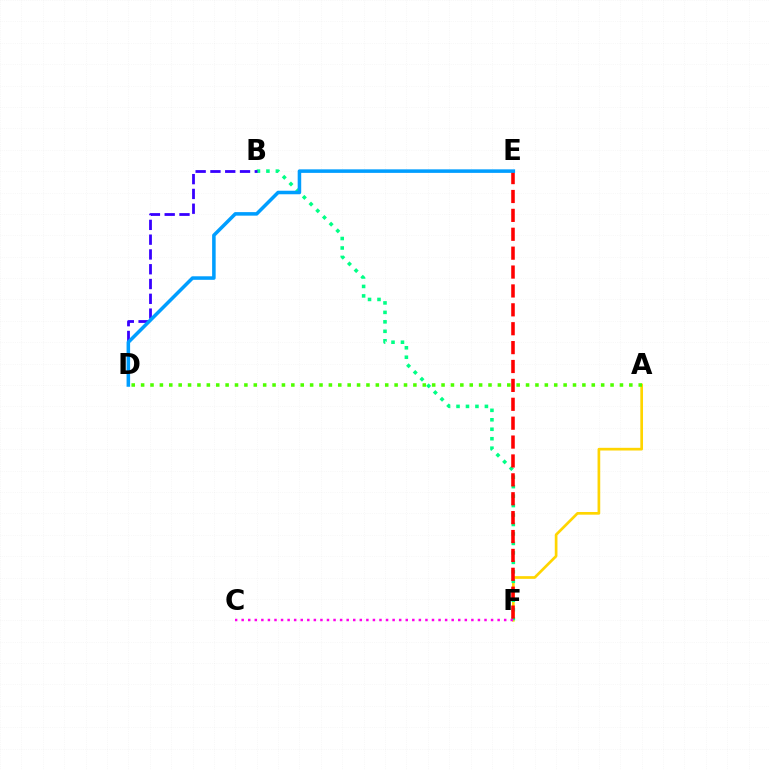{('A', 'F'): [{'color': '#ffd500', 'line_style': 'solid', 'thickness': 1.94}], ('B', 'F'): [{'color': '#00ff86', 'line_style': 'dotted', 'thickness': 2.57}], ('C', 'F'): [{'color': '#ff00ed', 'line_style': 'dotted', 'thickness': 1.78}], ('B', 'D'): [{'color': '#3700ff', 'line_style': 'dashed', 'thickness': 2.01}], ('E', 'F'): [{'color': '#ff0000', 'line_style': 'dashed', 'thickness': 2.57}], ('D', 'E'): [{'color': '#009eff', 'line_style': 'solid', 'thickness': 2.54}], ('A', 'D'): [{'color': '#4fff00', 'line_style': 'dotted', 'thickness': 2.55}]}